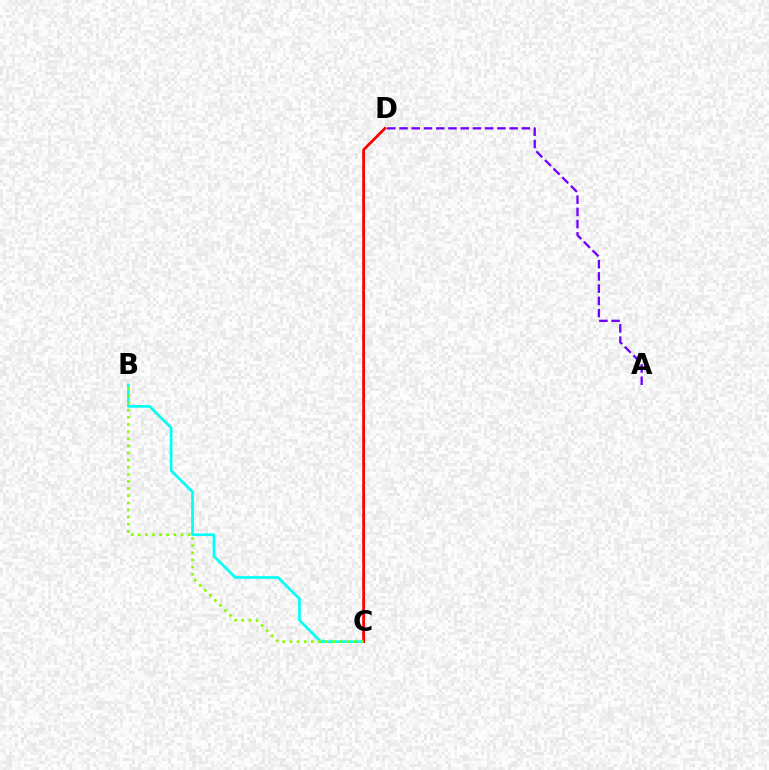{('B', 'C'): [{'color': '#00fff6', 'line_style': 'solid', 'thickness': 1.93}, {'color': '#84ff00', 'line_style': 'dotted', 'thickness': 1.94}], ('A', 'D'): [{'color': '#7200ff', 'line_style': 'dashed', 'thickness': 1.66}], ('C', 'D'): [{'color': '#ff0000', 'line_style': 'solid', 'thickness': 1.99}]}